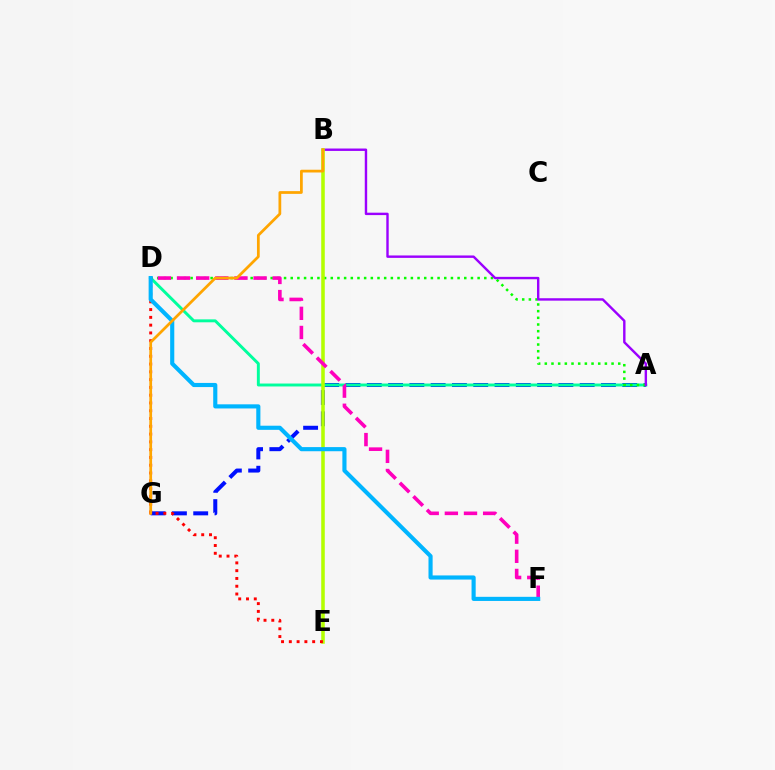{('A', 'G'): [{'color': '#0010ff', 'line_style': 'dashed', 'thickness': 2.89}], ('A', 'D'): [{'color': '#00ff9d', 'line_style': 'solid', 'thickness': 2.11}, {'color': '#08ff00', 'line_style': 'dotted', 'thickness': 1.81}], ('A', 'B'): [{'color': '#9b00ff', 'line_style': 'solid', 'thickness': 1.74}], ('B', 'E'): [{'color': '#b3ff00', 'line_style': 'solid', 'thickness': 2.56}], ('D', 'F'): [{'color': '#ff00bd', 'line_style': 'dashed', 'thickness': 2.6}, {'color': '#00b5ff', 'line_style': 'solid', 'thickness': 2.97}], ('D', 'E'): [{'color': '#ff0000', 'line_style': 'dotted', 'thickness': 2.11}], ('B', 'G'): [{'color': '#ffa500', 'line_style': 'solid', 'thickness': 1.98}]}